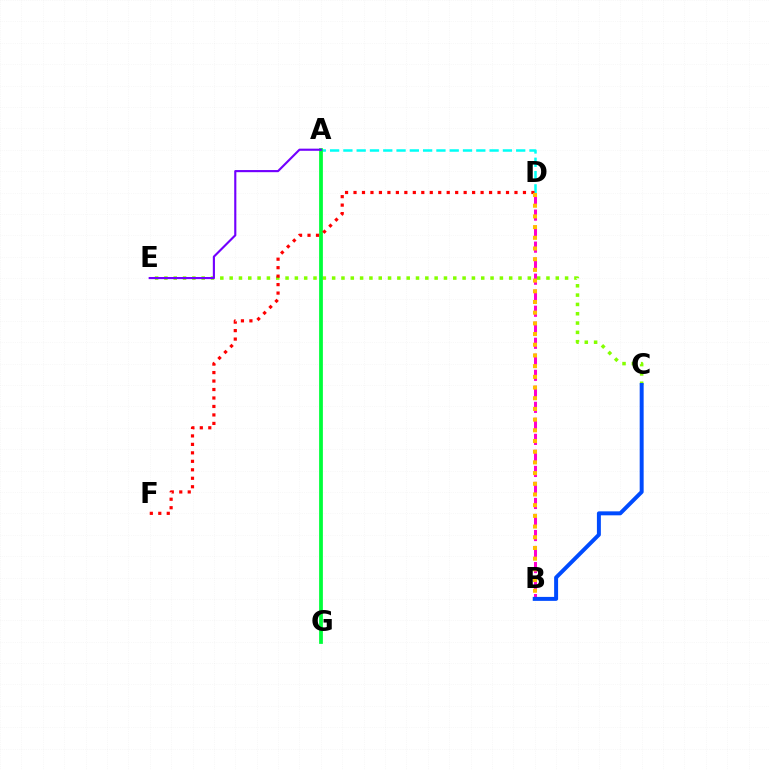{('C', 'E'): [{'color': '#84ff00', 'line_style': 'dotted', 'thickness': 2.53}], ('B', 'D'): [{'color': '#ff00cf', 'line_style': 'dashed', 'thickness': 2.18}, {'color': '#ffbd00', 'line_style': 'dotted', 'thickness': 2.91}], ('A', 'D'): [{'color': '#00fff6', 'line_style': 'dashed', 'thickness': 1.81}], ('A', 'G'): [{'color': '#00ff39', 'line_style': 'solid', 'thickness': 2.71}], ('A', 'E'): [{'color': '#7200ff', 'line_style': 'solid', 'thickness': 1.54}], ('D', 'F'): [{'color': '#ff0000', 'line_style': 'dotted', 'thickness': 2.3}], ('B', 'C'): [{'color': '#004bff', 'line_style': 'solid', 'thickness': 2.85}]}